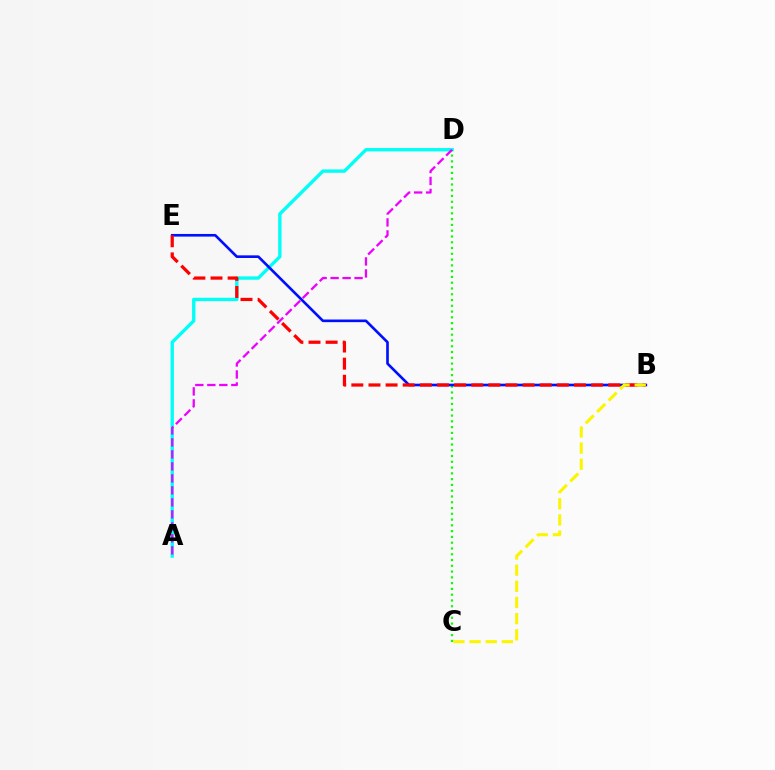{('A', 'D'): [{'color': '#00fff6', 'line_style': 'solid', 'thickness': 2.42}, {'color': '#ee00ff', 'line_style': 'dashed', 'thickness': 1.63}], ('C', 'D'): [{'color': '#08ff00', 'line_style': 'dotted', 'thickness': 1.57}], ('B', 'E'): [{'color': '#0010ff', 'line_style': 'solid', 'thickness': 1.9}, {'color': '#ff0000', 'line_style': 'dashed', 'thickness': 2.33}], ('B', 'C'): [{'color': '#fcf500', 'line_style': 'dashed', 'thickness': 2.19}]}